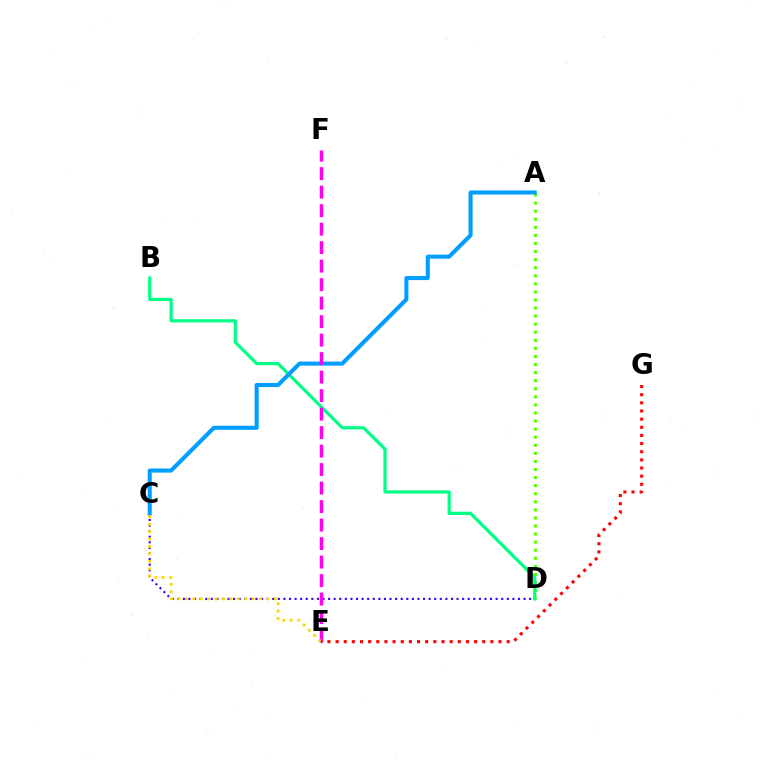{('A', 'D'): [{'color': '#4fff00', 'line_style': 'dotted', 'thickness': 2.19}], ('C', 'D'): [{'color': '#3700ff', 'line_style': 'dotted', 'thickness': 1.52}], ('B', 'D'): [{'color': '#00ff86', 'line_style': 'solid', 'thickness': 2.31}], ('A', 'C'): [{'color': '#009eff', 'line_style': 'solid', 'thickness': 2.93}], ('E', 'F'): [{'color': '#ff00ed', 'line_style': 'dashed', 'thickness': 2.51}], ('C', 'E'): [{'color': '#ffd500', 'line_style': 'dotted', 'thickness': 2.02}], ('E', 'G'): [{'color': '#ff0000', 'line_style': 'dotted', 'thickness': 2.21}]}